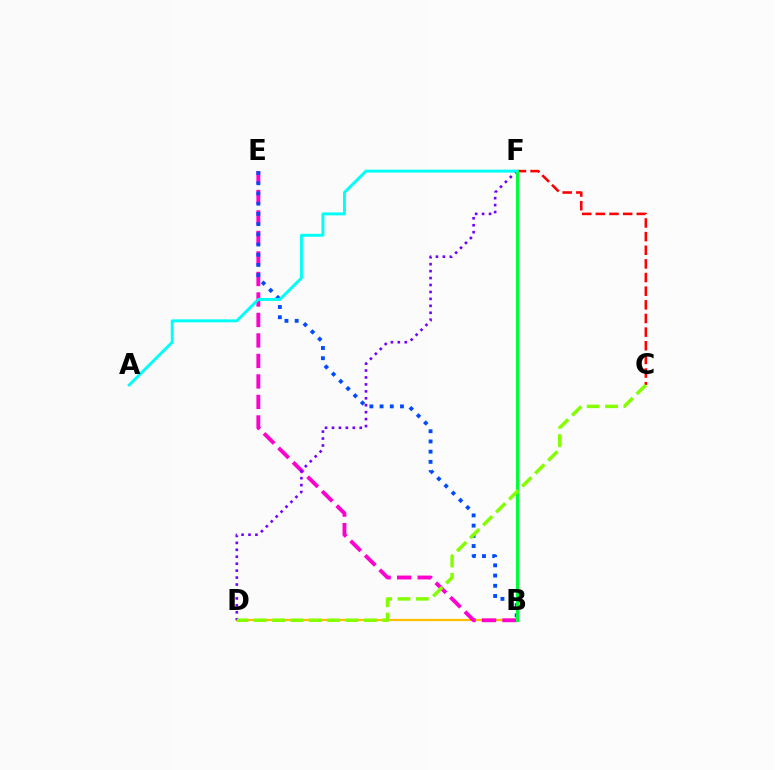{('B', 'D'): [{'color': '#ffbd00', 'line_style': 'solid', 'thickness': 1.61}], ('C', 'F'): [{'color': '#ff0000', 'line_style': 'dashed', 'thickness': 1.85}], ('B', 'E'): [{'color': '#ff00cf', 'line_style': 'dashed', 'thickness': 2.78}, {'color': '#004bff', 'line_style': 'dotted', 'thickness': 2.77}], ('D', 'F'): [{'color': '#7200ff', 'line_style': 'dotted', 'thickness': 1.89}], ('B', 'F'): [{'color': '#00ff39', 'line_style': 'solid', 'thickness': 2.24}], ('A', 'F'): [{'color': '#00fff6', 'line_style': 'solid', 'thickness': 2.11}], ('C', 'D'): [{'color': '#84ff00', 'line_style': 'dashed', 'thickness': 2.49}]}